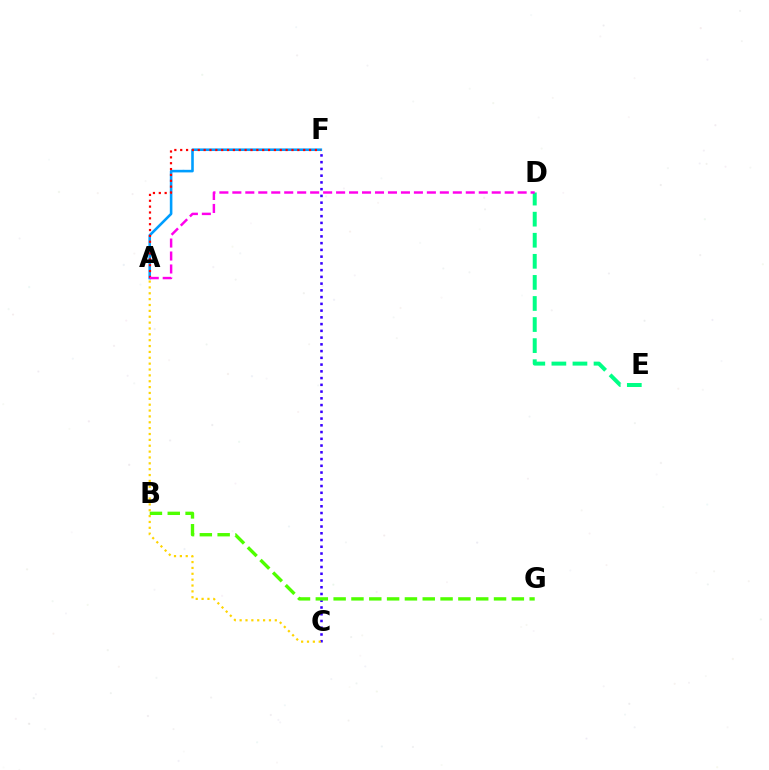{('C', 'F'): [{'color': '#3700ff', 'line_style': 'dotted', 'thickness': 1.83}], ('A', 'F'): [{'color': '#009eff', 'line_style': 'solid', 'thickness': 1.87}, {'color': '#ff0000', 'line_style': 'dotted', 'thickness': 1.59}], ('B', 'G'): [{'color': '#4fff00', 'line_style': 'dashed', 'thickness': 2.42}], ('D', 'E'): [{'color': '#00ff86', 'line_style': 'dashed', 'thickness': 2.86}], ('A', 'C'): [{'color': '#ffd500', 'line_style': 'dotted', 'thickness': 1.59}], ('A', 'D'): [{'color': '#ff00ed', 'line_style': 'dashed', 'thickness': 1.76}]}